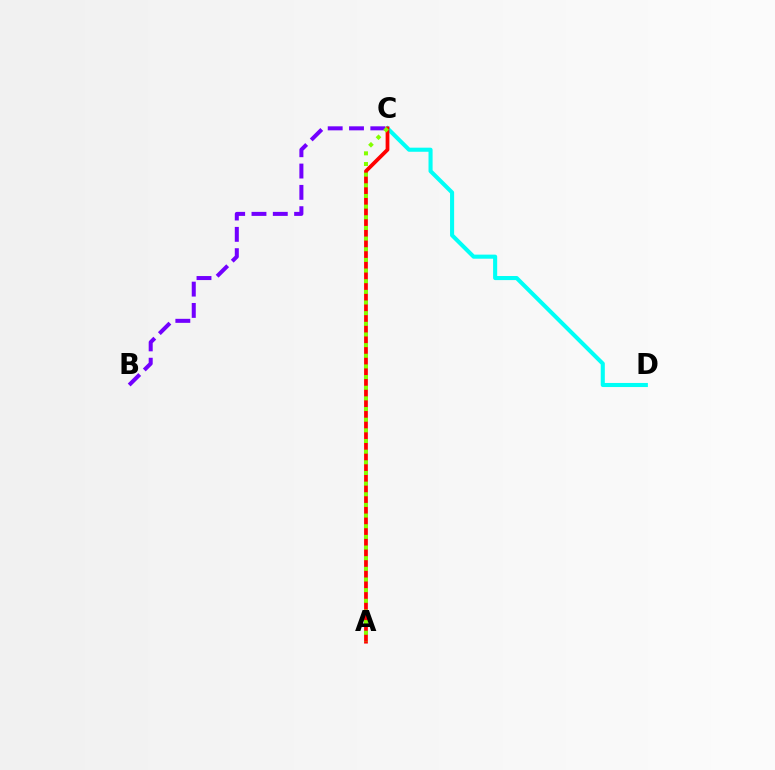{('C', 'D'): [{'color': '#00fff6', 'line_style': 'solid', 'thickness': 2.94}], ('A', 'C'): [{'color': '#ff0000', 'line_style': 'solid', 'thickness': 2.7}, {'color': '#84ff00', 'line_style': 'dotted', 'thickness': 2.89}], ('B', 'C'): [{'color': '#7200ff', 'line_style': 'dashed', 'thickness': 2.9}]}